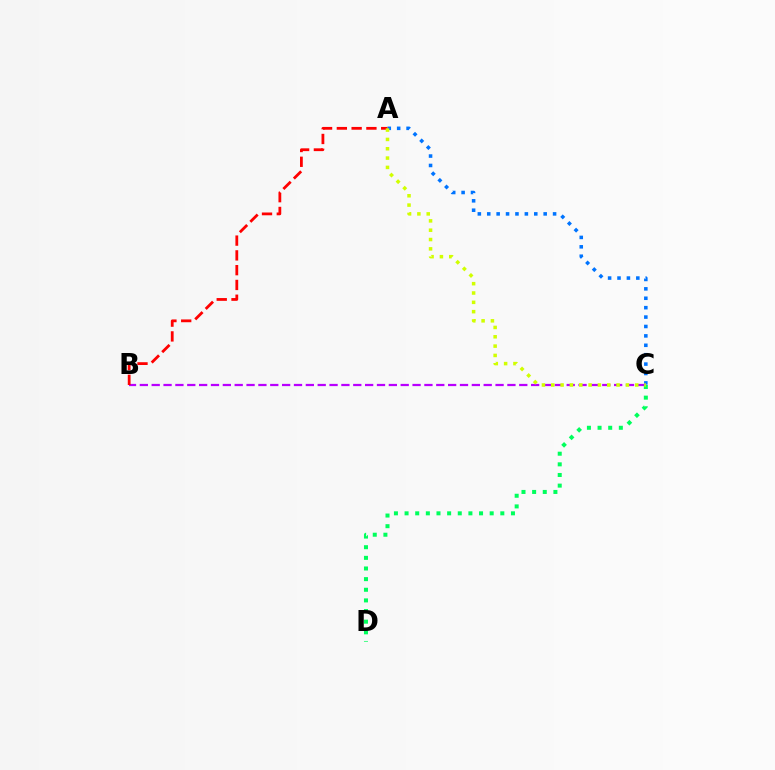{('A', 'C'): [{'color': '#0074ff', 'line_style': 'dotted', 'thickness': 2.56}, {'color': '#d1ff00', 'line_style': 'dotted', 'thickness': 2.53}], ('B', 'C'): [{'color': '#b900ff', 'line_style': 'dashed', 'thickness': 1.61}], ('C', 'D'): [{'color': '#00ff5c', 'line_style': 'dotted', 'thickness': 2.89}], ('A', 'B'): [{'color': '#ff0000', 'line_style': 'dashed', 'thickness': 2.01}]}